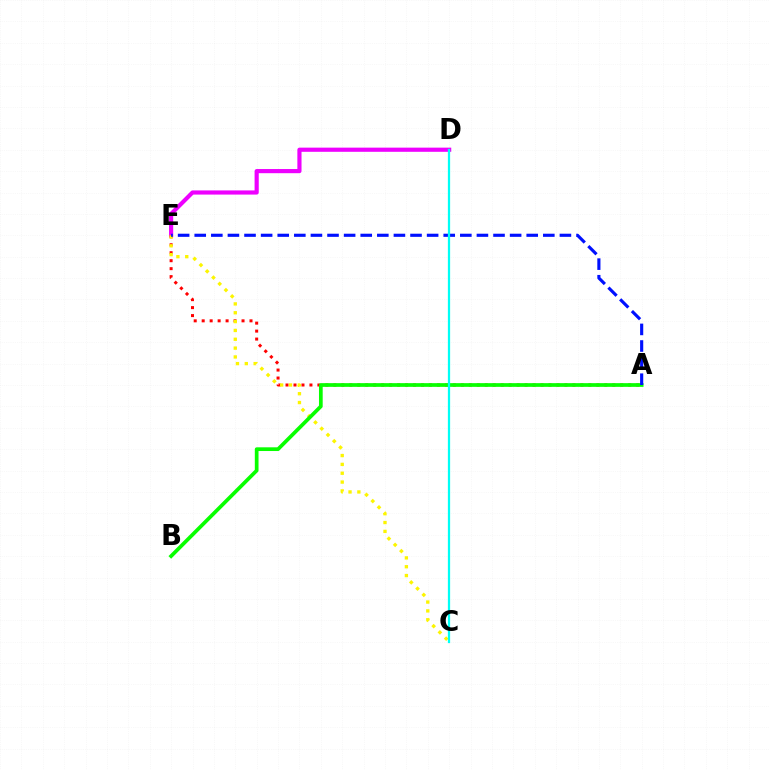{('D', 'E'): [{'color': '#ee00ff', 'line_style': 'solid', 'thickness': 3.0}], ('A', 'E'): [{'color': '#ff0000', 'line_style': 'dotted', 'thickness': 2.17}, {'color': '#0010ff', 'line_style': 'dashed', 'thickness': 2.26}], ('C', 'E'): [{'color': '#fcf500', 'line_style': 'dotted', 'thickness': 2.4}], ('A', 'B'): [{'color': '#08ff00', 'line_style': 'solid', 'thickness': 2.67}], ('C', 'D'): [{'color': '#00fff6', 'line_style': 'solid', 'thickness': 1.62}]}